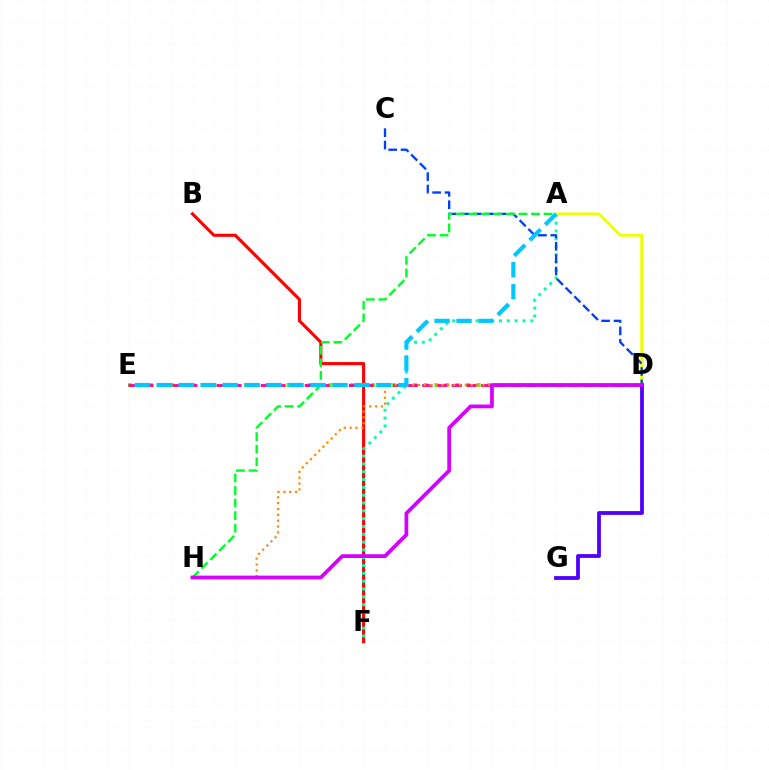{('D', 'E'): [{'color': '#66ff00', 'line_style': 'dotted', 'thickness': 2.87}, {'color': '#ff00a0', 'line_style': 'dashed', 'thickness': 2.0}], ('B', 'F'): [{'color': '#ff0000', 'line_style': 'solid', 'thickness': 2.23}], ('A', 'F'): [{'color': '#00ffaf', 'line_style': 'dotted', 'thickness': 2.12}], ('D', 'H'): [{'color': '#ff8800', 'line_style': 'dotted', 'thickness': 1.59}, {'color': '#d600ff', 'line_style': 'solid', 'thickness': 2.7}], ('A', 'D'): [{'color': '#eeff00', 'line_style': 'solid', 'thickness': 2.0}], ('C', 'D'): [{'color': '#003fff', 'line_style': 'dashed', 'thickness': 1.68}], ('D', 'G'): [{'color': '#4f00ff', 'line_style': 'solid', 'thickness': 2.74}], ('A', 'H'): [{'color': '#00ff27', 'line_style': 'dashed', 'thickness': 1.7}], ('A', 'E'): [{'color': '#00c7ff', 'line_style': 'dashed', 'thickness': 2.98}]}